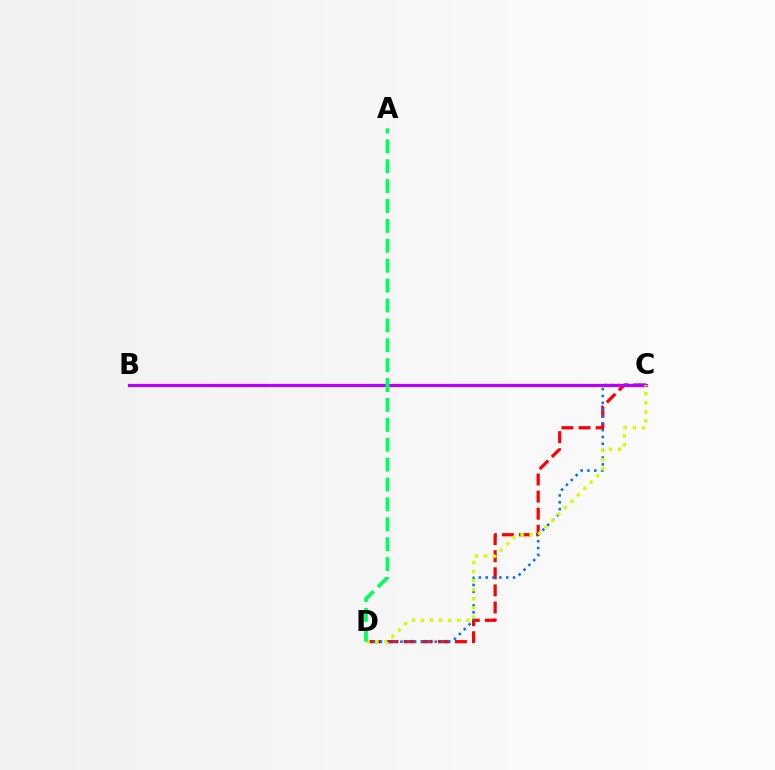{('C', 'D'): [{'color': '#ff0000', 'line_style': 'dashed', 'thickness': 2.32}, {'color': '#0074ff', 'line_style': 'dotted', 'thickness': 1.86}, {'color': '#d1ff00', 'line_style': 'dotted', 'thickness': 2.47}], ('B', 'C'): [{'color': '#b900ff', 'line_style': 'solid', 'thickness': 2.31}], ('A', 'D'): [{'color': '#00ff5c', 'line_style': 'dashed', 'thickness': 2.7}]}